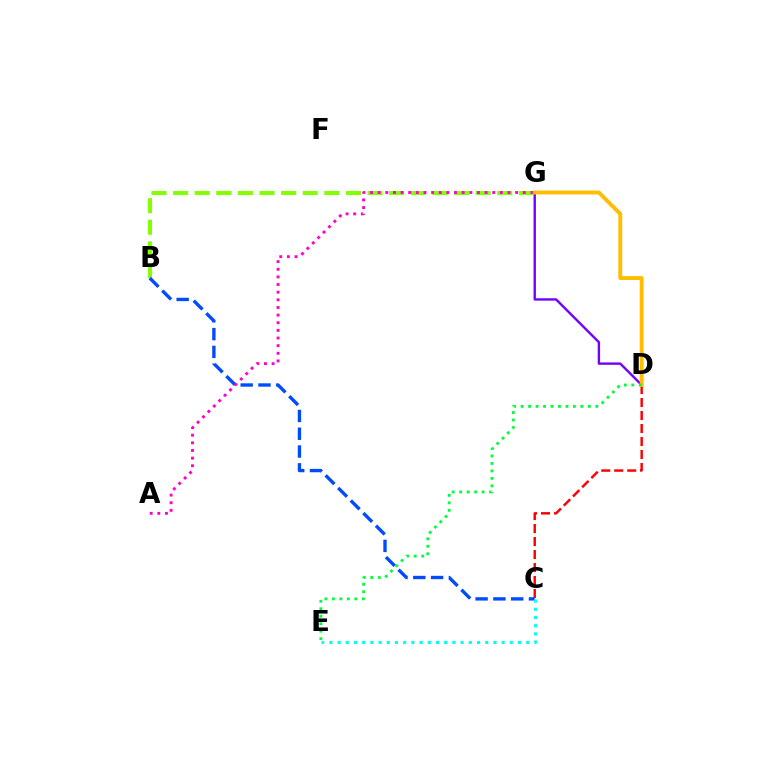{('B', 'G'): [{'color': '#84ff00', 'line_style': 'dashed', 'thickness': 2.94}], ('C', 'D'): [{'color': '#ff0000', 'line_style': 'dashed', 'thickness': 1.77}], ('B', 'C'): [{'color': '#004bff', 'line_style': 'dashed', 'thickness': 2.42}], ('A', 'G'): [{'color': '#ff00cf', 'line_style': 'dotted', 'thickness': 2.08}], ('D', 'G'): [{'color': '#7200ff', 'line_style': 'solid', 'thickness': 1.72}, {'color': '#ffbd00', 'line_style': 'solid', 'thickness': 2.81}], ('C', 'E'): [{'color': '#00fff6', 'line_style': 'dotted', 'thickness': 2.23}], ('D', 'E'): [{'color': '#00ff39', 'line_style': 'dotted', 'thickness': 2.03}]}